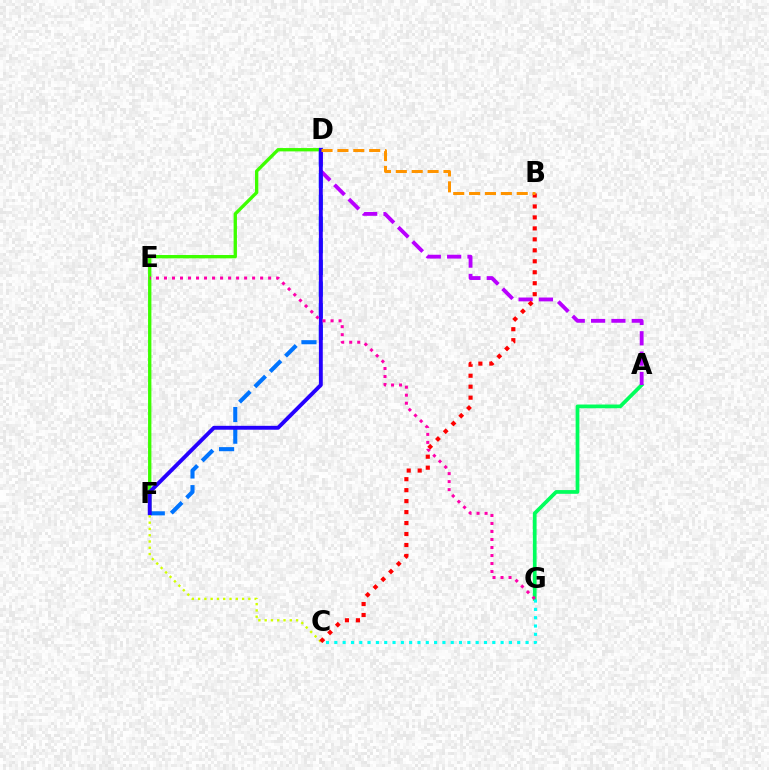{('D', 'F'): [{'color': '#3dff00', 'line_style': 'solid', 'thickness': 2.4}, {'color': '#0074ff', 'line_style': 'dashed', 'thickness': 2.94}, {'color': '#2500ff', 'line_style': 'solid', 'thickness': 2.8}], ('A', 'G'): [{'color': '#00ff5c', 'line_style': 'solid', 'thickness': 2.69}], ('A', 'D'): [{'color': '#b900ff', 'line_style': 'dashed', 'thickness': 2.76}], ('C', 'G'): [{'color': '#00fff6', 'line_style': 'dotted', 'thickness': 2.26}], ('C', 'F'): [{'color': '#d1ff00', 'line_style': 'dotted', 'thickness': 1.71}], ('B', 'C'): [{'color': '#ff0000', 'line_style': 'dotted', 'thickness': 2.98}], ('B', 'D'): [{'color': '#ff9400', 'line_style': 'dashed', 'thickness': 2.16}], ('E', 'G'): [{'color': '#ff00ac', 'line_style': 'dotted', 'thickness': 2.18}]}